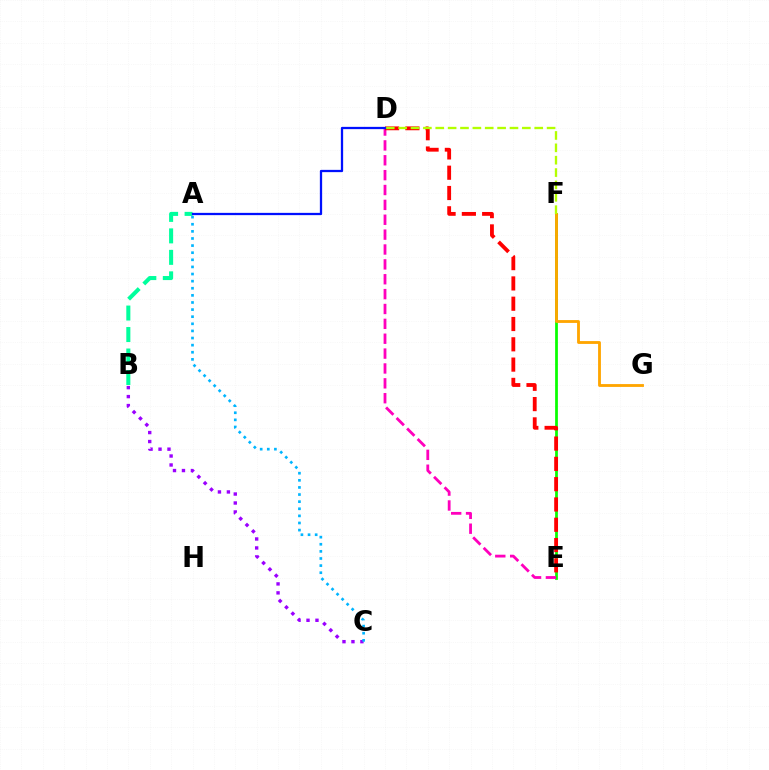{('E', 'F'): [{'color': '#08ff00', 'line_style': 'solid', 'thickness': 1.98}], ('F', 'G'): [{'color': '#ffa500', 'line_style': 'solid', 'thickness': 2.04}], ('B', 'C'): [{'color': '#9b00ff', 'line_style': 'dotted', 'thickness': 2.44}], ('D', 'E'): [{'color': '#ff00bd', 'line_style': 'dashed', 'thickness': 2.02}, {'color': '#ff0000', 'line_style': 'dashed', 'thickness': 2.76}], ('A', 'B'): [{'color': '#00ff9d', 'line_style': 'dashed', 'thickness': 2.92}], ('D', 'F'): [{'color': '#b3ff00', 'line_style': 'dashed', 'thickness': 1.68}], ('A', 'D'): [{'color': '#0010ff', 'line_style': 'solid', 'thickness': 1.64}], ('A', 'C'): [{'color': '#00b5ff', 'line_style': 'dotted', 'thickness': 1.93}]}